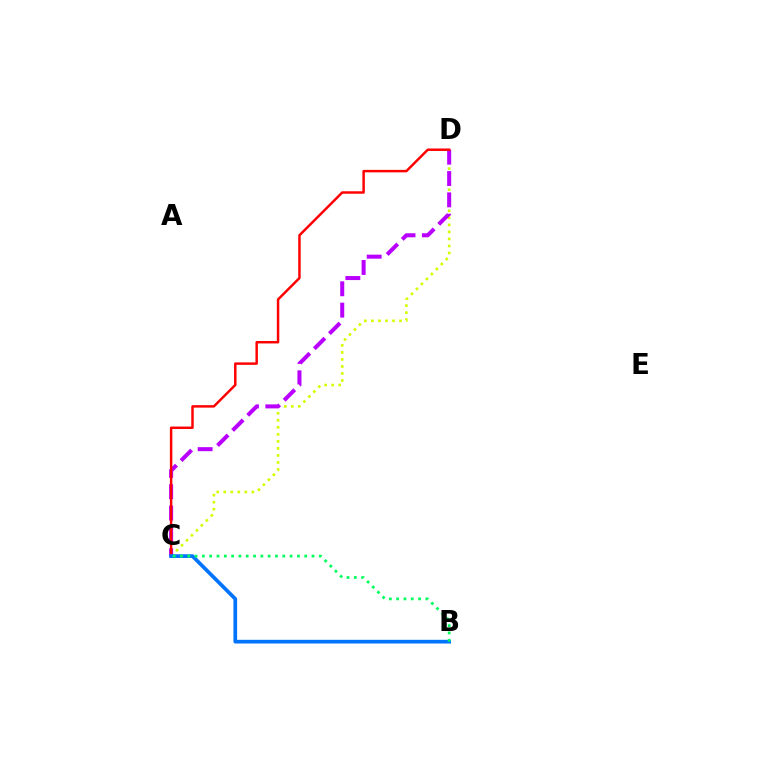{('C', 'D'): [{'color': '#d1ff00', 'line_style': 'dotted', 'thickness': 1.91}, {'color': '#b900ff', 'line_style': 'dashed', 'thickness': 2.9}, {'color': '#ff0000', 'line_style': 'solid', 'thickness': 1.77}], ('B', 'C'): [{'color': '#0074ff', 'line_style': 'solid', 'thickness': 2.67}, {'color': '#00ff5c', 'line_style': 'dotted', 'thickness': 1.99}]}